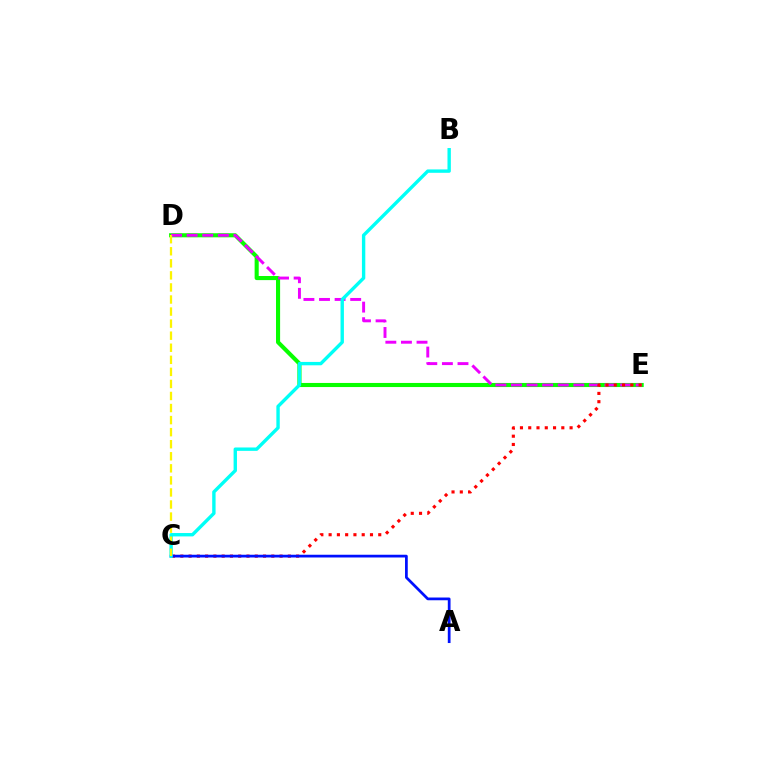{('D', 'E'): [{'color': '#08ff00', 'line_style': 'solid', 'thickness': 2.95}, {'color': '#ee00ff', 'line_style': 'dashed', 'thickness': 2.12}], ('C', 'E'): [{'color': '#ff0000', 'line_style': 'dotted', 'thickness': 2.25}], ('A', 'C'): [{'color': '#0010ff', 'line_style': 'solid', 'thickness': 1.97}], ('B', 'C'): [{'color': '#00fff6', 'line_style': 'solid', 'thickness': 2.43}], ('C', 'D'): [{'color': '#fcf500', 'line_style': 'dashed', 'thickness': 1.64}]}